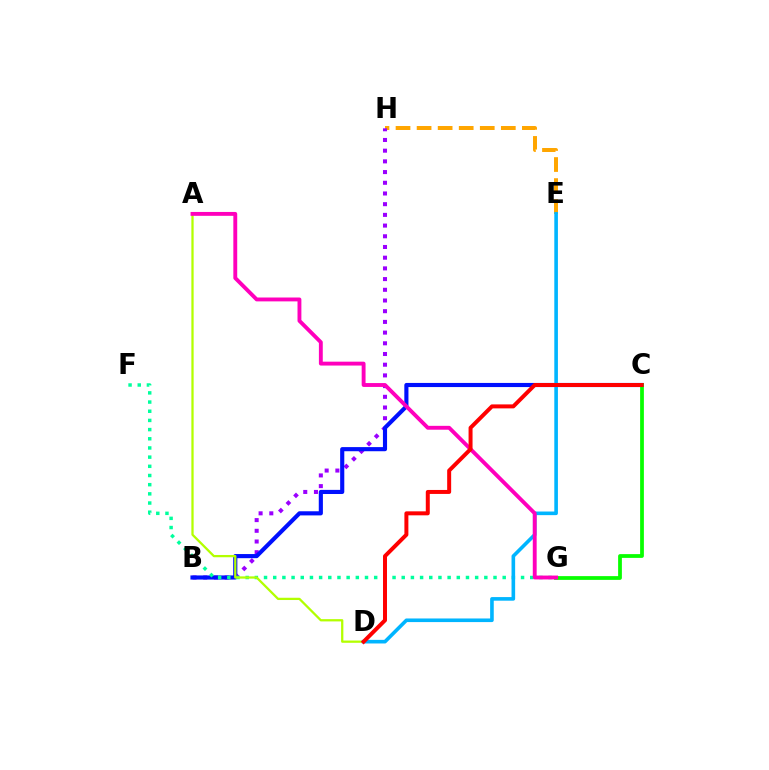{('E', 'H'): [{'color': '#ffa500', 'line_style': 'dashed', 'thickness': 2.86}], ('B', 'H'): [{'color': '#9b00ff', 'line_style': 'dotted', 'thickness': 2.91}], ('B', 'C'): [{'color': '#0010ff', 'line_style': 'solid', 'thickness': 2.97}], ('F', 'G'): [{'color': '#00ff9d', 'line_style': 'dotted', 'thickness': 2.49}], ('C', 'G'): [{'color': '#08ff00', 'line_style': 'solid', 'thickness': 2.71}], ('A', 'D'): [{'color': '#b3ff00', 'line_style': 'solid', 'thickness': 1.63}], ('D', 'E'): [{'color': '#00b5ff', 'line_style': 'solid', 'thickness': 2.6}], ('A', 'G'): [{'color': '#ff00bd', 'line_style': 'solid', 'thickness': 2.79}], ('C', 'D'): [{'color': '#ff0000', 'line_style': 'solid', 'thickness': 2.87}]}